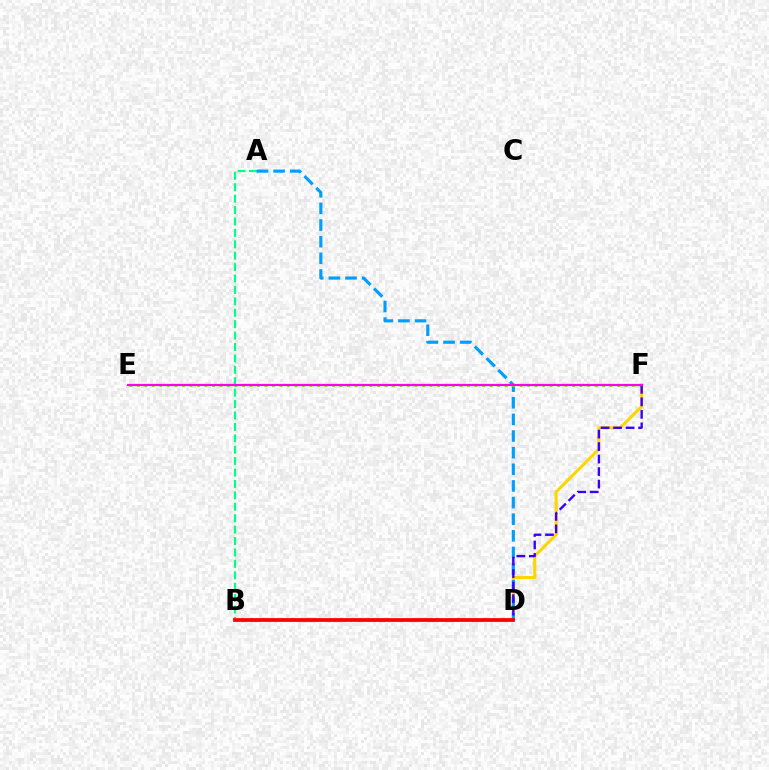{('A', 'B'): [{'color': '#00ff86', 'line_style': 'dashed', 'thickness': 1.55}], ('D', 'F'): [{'color': '#ffd500', 'line_style': 'solid', 'thickness': 2.19}, {'color': '#3700ff', 'line_style': 'dashed', 'thickness': 1.7}], ('A', 'D'): [{'color': '#009eff', 'line_style': 'dashed', 'thickness': 2.26}], ('E', 'F'): [{'color': '#4fff00', 'line_style': 'dotted', 'thickness': 2.04}, {'color': '#ff00ed', 'line_style': 'solid', 'thickness': 1.61}], ('B', 'D'): [{'color': '#ff0000', 'line_style': 'solid', 'thickness': 2.71}]}